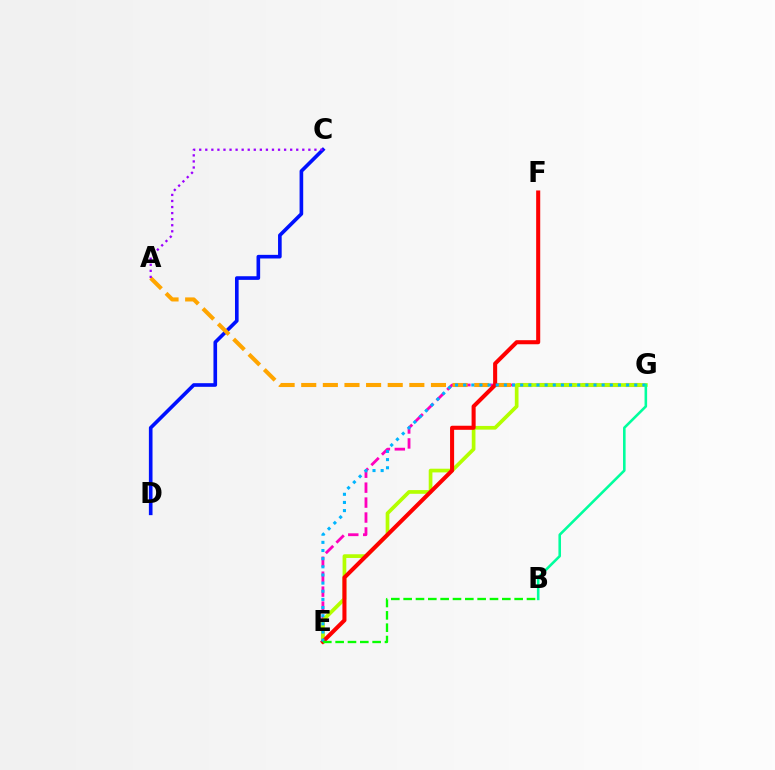{('E', 'G'): [{'color': '#ff00bd', 'line_style': 'dashed', 'thickness': 2.03}, {'color': '#b3ff00', 'line_style': 'solid', 'thickness': 2.66}, {'color': '#00b5ff', 'line_style': 'dotted', 'thickness': 2.21}], ('C', 'D'): [{'color': '#0010ff', 'line_style': 'solid', 'thickness': 2.62}], ('A', 'G'): [{'color': '#ffa500', 'line_style': 'dashed', 'thickness': 2.94}], ('E', 'F'): [{'color': '#ff0000', 'line_style': 'solid', 'thickness': 2.92}], ('A', 'C'): [{'color': '#9b00ff', 'line_style': 'dotted', 'thickness': 1.65}], ('B', 'G'): [{'color': '#00ff9d', 'line_style': 'solid', 'thickness': 1.86}], ('B', 'E'): [{'color': '#08ff00', 'line_style': 'dashed', 'thickness': 1.68}]}